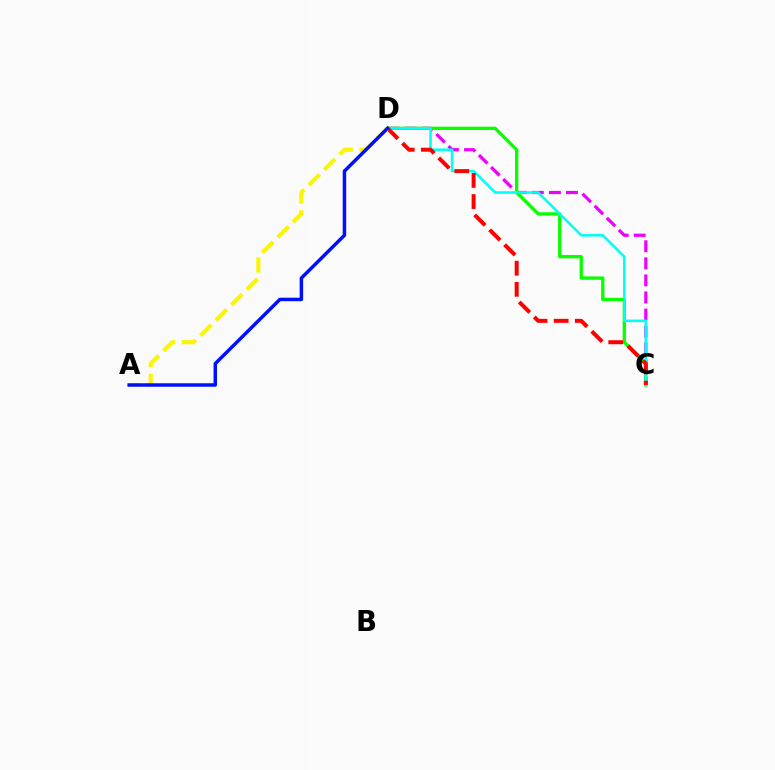{('C', 'D'): [{'color': '#ee00ff', 'line_style': 'dashed', 'thickness': 2.32}, {'color': '#08ff00', 'line_style': 'solid', 'thickness': 2.38}, {'color': '#00fff6', 'line_style': 'solid', 'thickness': 1.85}, {'color': '#ff0000', 'line_style': 'dashed', 'thickness': 2.87}], ('A', 'D'): [{'color': '#fcf500', 'line_style': 'dashed', 'thickness': 2.95}, {'color': '#0010ff', 'line_style': 'solid', 'thickness': 2.5}]}